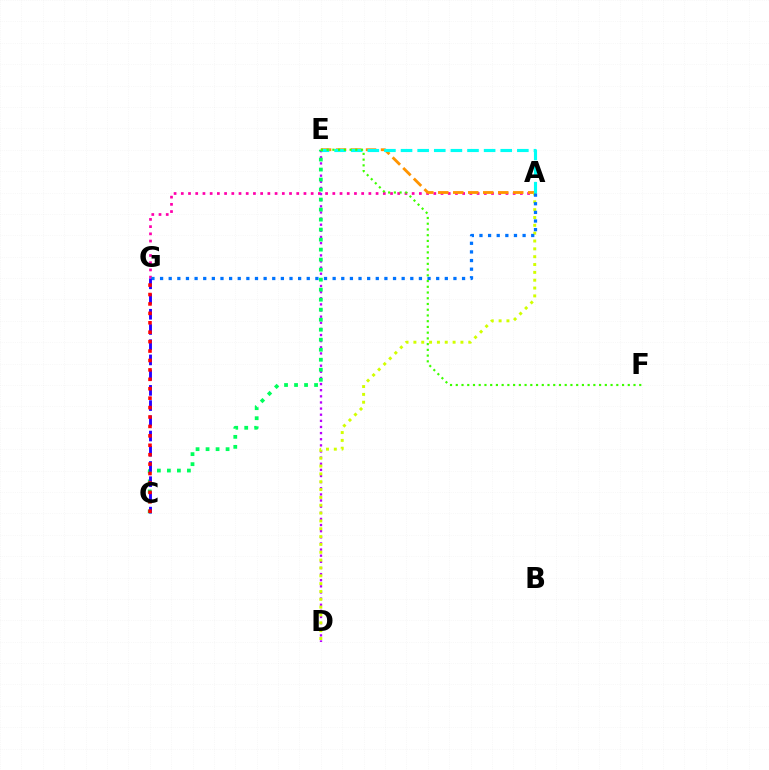{('A', 'G'): [{'color': '#ff00ac', 'line_style': 'dotted', 'thickness': 1.96}, {'color': '#0074ff', 'line_style': 'dotted', 'thickness': 2.34}], ('A', 'E'): [{'color': '#ff9400', 'line_style': 'dashed', 'thickness': 2.04}, {'color': '#00fff6', 'line_style': 'dashed', 'thickness': 2.26}], ('D', 'E'): [{'color': '#b900ff', 'line_style': 'dotted', 'thickness': 1.67}], ('A', 'D'): [{'color': '#d1ff00', 'line_style': 'dotted', 'thickness': 2.13}], ('C', 'E'): [{'color': '#00ff5c', 'line_style': 'dotted', 'thickness': 2.72}], ('C', 'G'): [{'color': '#2500ff', 'line_style': 'dashed', 'thickness': 2.07}, {'color': '#ff0000', 'line_style': 'dotted', 'thickness': 2.56}], ('E', 'F'): [{'color': '#3dff00', 'line_style': 'dotted', 'thickness': 1.56}]}